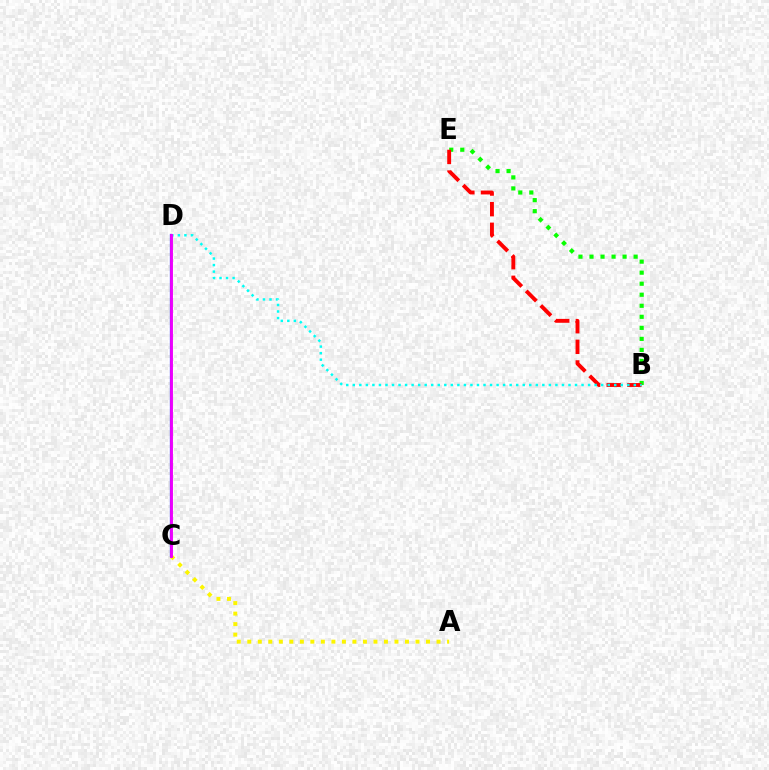{('B', 'E'): [{'color': '#08ff00', 'line_style': 'dotted', 'thickness': 3.0}, {'color': '#ff0000', 'line_style': 'dashed', 'thickness': 2.8}], ('A', 'C'): [{'color': '#fcf500', 'line_style': 'dotted', 'thickness': 2.86}], ('C', 'D'): [{'color': '#0010ff', 'line_style': 'solid', 'thickness': 1.61}, {'color': '#ee00ff', 'line_style': 'solid', 'thickness': 2.08}], ('B', 'D'): [{'color': '#00fff6', 'line_style': 'dotted', 'thickness': 1.78}]}